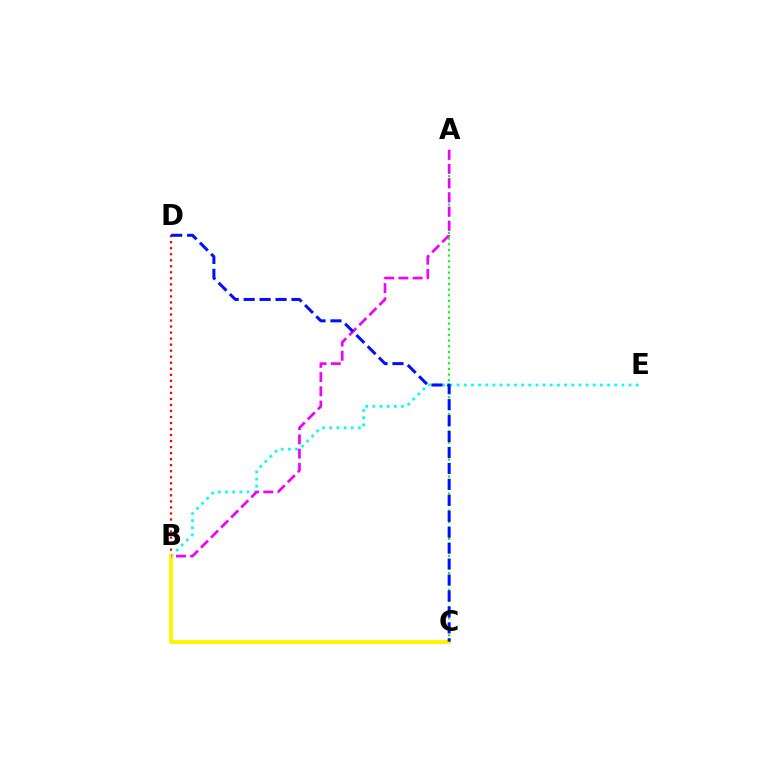{('A', 'C'): [{'color': '#08ff00', 'line_style': 'dotted', 'thickness': 1.54}], ('B', 'D'): [{'color': '#ff0000', 'line_style': 'dotted', 'thickness': 1.64}], ('B', 'E'): [{'color': '#00fff6', 'line_style': 'dotted', 'thickness': 1.95}], ('B', 'C'): [{'color': '#fcf500', 'line_style': 'solid', 'thickness': 2.79}], ('A', 'B'): [{'color': '#ee00ff', 'line_style': 'dashed', 'thickness': 1.93}], ('C', 'D'): [{'color': '#0010ff', 'line_style': 'dashed', 'thickness': 2.17}]}